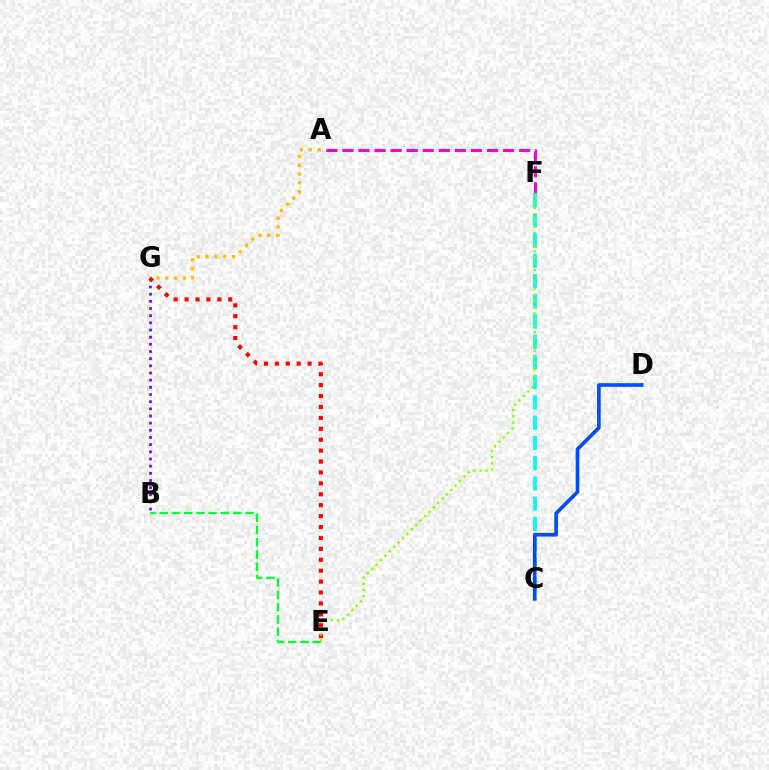{('A', 'F'): [{'color': '#ff00cf', 'line_style': 'dashed', 'thickness': 2.18}], ('B', 'G'): [{'color': '#7200ff', 'line_style': 'dotted', 'thickness': 1.95}], ('A', 'G'): [{'color': '#ffbd00', 'line_style': 'dotted', 'thickness': 2.4}], ('C', 'F'): [{'color': '#00fff6', 'line_style': 'dashed', 'thickness': 2.75}], ('B', 'E'): [{'color': '#00ff39', 'line_style': 'dashed', 'thickness': 1.67}], ('E', 'G'): [{'color': '#ff0000', 'line_style': 'dotted', 'thickness': 2.97}], ('E', 'F'): [{'color': '#84ff00', 'line_style': 'dotted', 'thickness': 1.69}], ('C', 'D'): [{'color': '#004bff', 'line_style': 'solid', 'thickness': 2.61}]}